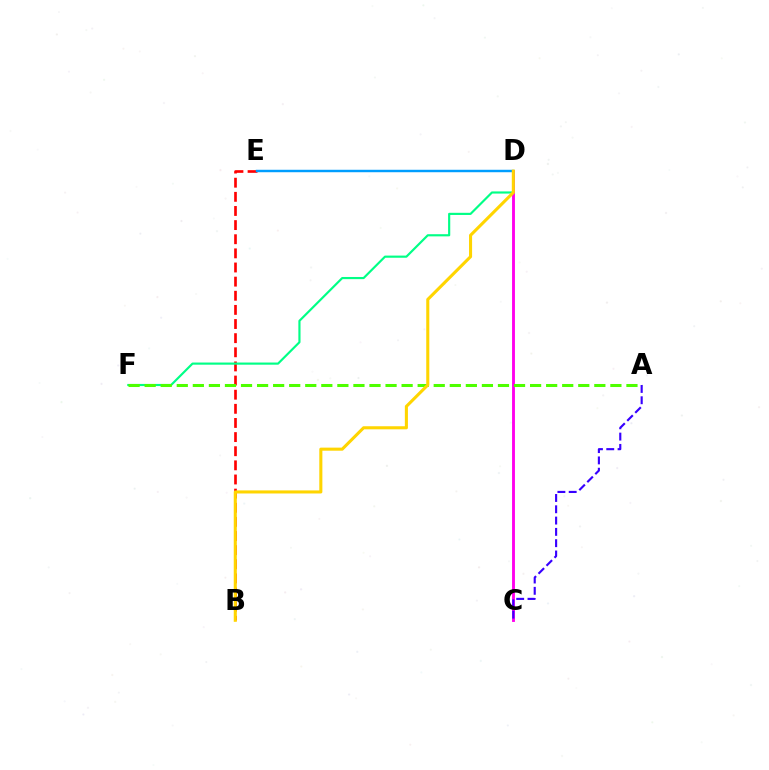{('B', 'E'): [{'color': '#ff0000', 'line_style': 'dashed', 'thickness': 1.92}], ('D', 'F'): [{'color': '#00ff86', 'line_style': 'solid', 'thickness': 1.55}], ('C', 'D'): [{'color': '#ff00ed', 'line_style': 'solid', 'thickness': 2.07}], ('D', 'E'): [{'color': '#009eff', 'line_style': 'solid', 'thickness': 1.76}], ('A', 'F'): [{'color': '#4fff00', 'line_style': 'dashed', 'thickness': 2.18}], ('B', 'D'): [{'color': '#ffd500', 'line_style': 'solid', 'thickness': 2.21}], ('A', 'C'): [{'color': '#3700ff', 'line_style': 'dashed', 'thickness': 1.54}]}